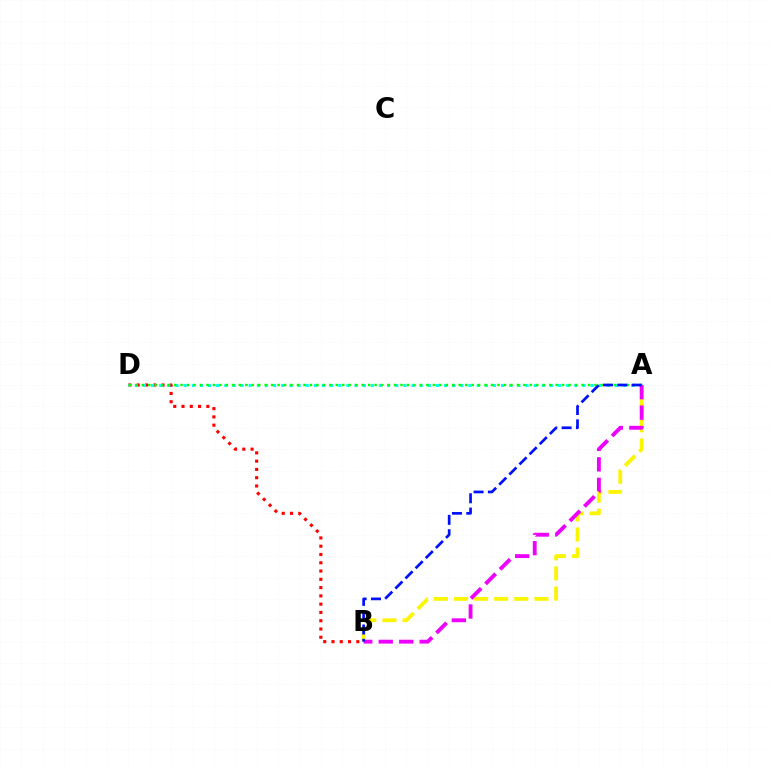{('B', 'D'): [{'color': '#ff0000', 'line_style': 'dotted', 'thickness': 2.25}], ('A', 'D'): [{'color': '#00fff6', 'line_style': 'dotted', 'thickness': 2.21}, {'color': '#08ff00', 'line_style': 'dotted', 'thickness': 1.76}], ('A', 'B'): [{'color': '#fcf500', 'line_style': 'dashed', 'thickness': 2.73}, {'color': '#ee00ff', 'line_style': 'dashed', 'thickness': 2.78}, {'color': '#0010ff', 'line_style': 'dashed', 'thickness': 1.95}]}